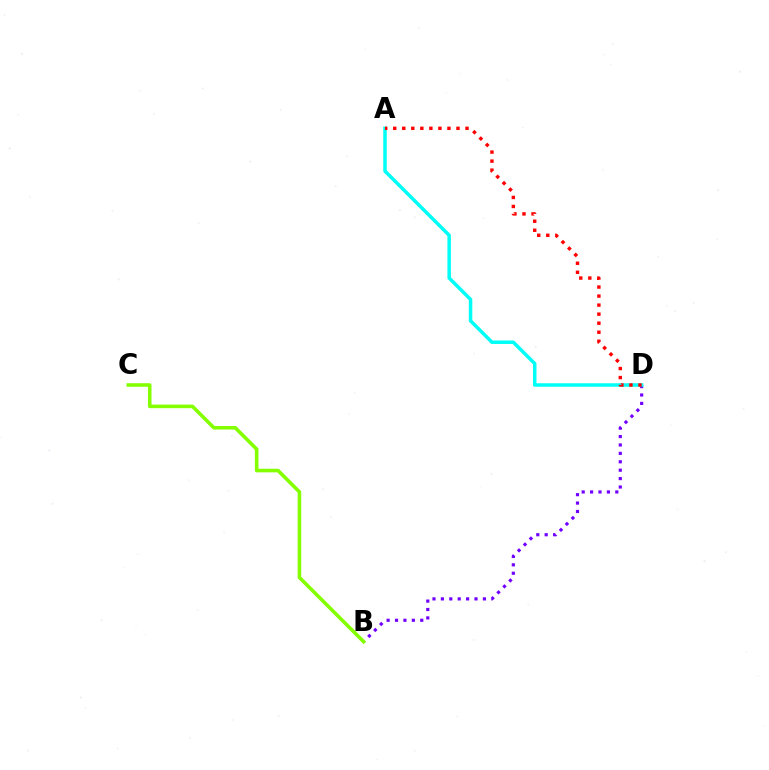{('B', 'D'): [{'color': '#7200ff', 'line_style': 'dotted', 'thickness': 2.28}], ('A', 'D'): [{'color': '#00fff6', 'line_style': 'solid', 'thickness': 2.52}, {'color': '#ff0000', 'line_style': 'dotted', 'thickness': 2.45}], ('B', 'C'): [{'color': '#84ff00', 'line_style': 'solid', 'thickness': 2.58}]}